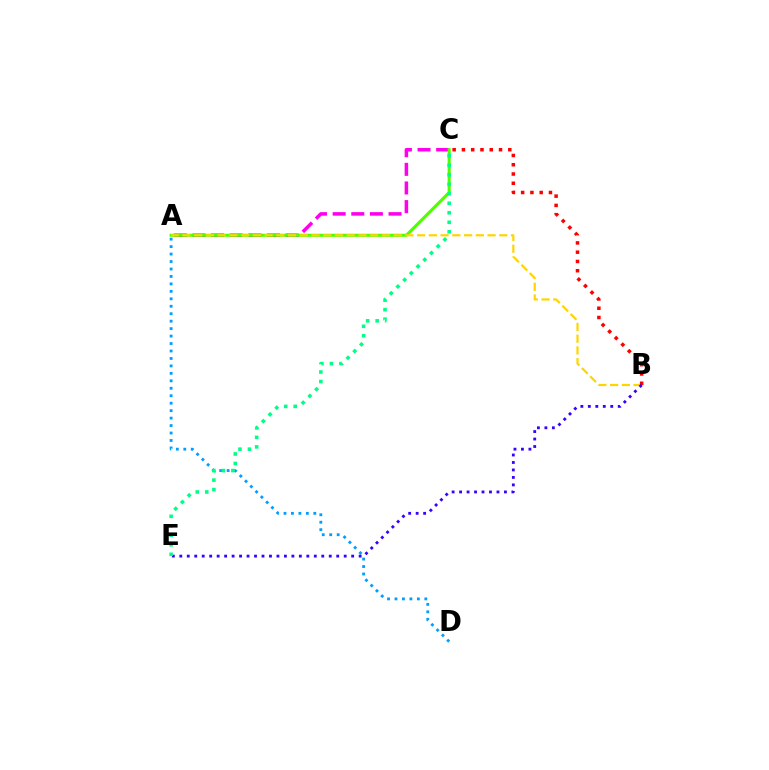{('A', 'C'): [{'color': '#ff00ed', 'line_style': 'dashed', 'thickness': 2.53}, {'color': '#4fff00', 'line_style': 'solid', 'thickness': 2.2}], ('A', 'B'): [{'color': '#ffd500', 'line_style': 'dashed', 'thickness': 1.59}], ('B', 'C'): [{'color': '#ff0000', 'line_style': 'dotted', 'thickness': 2.52}], ('A', 'D'): [{'color': '#009eff', 'line_style': 'dotted', 'thickness': 2.03}], ('B', 'E'): [{'color': '#3700ff', 'line_style': 'dotted', 'thickness': 2.03}], ('C', 'E'): [{'color': '#00ff86', 'line_style': 'dotted', 'thickness': 2.58}]}